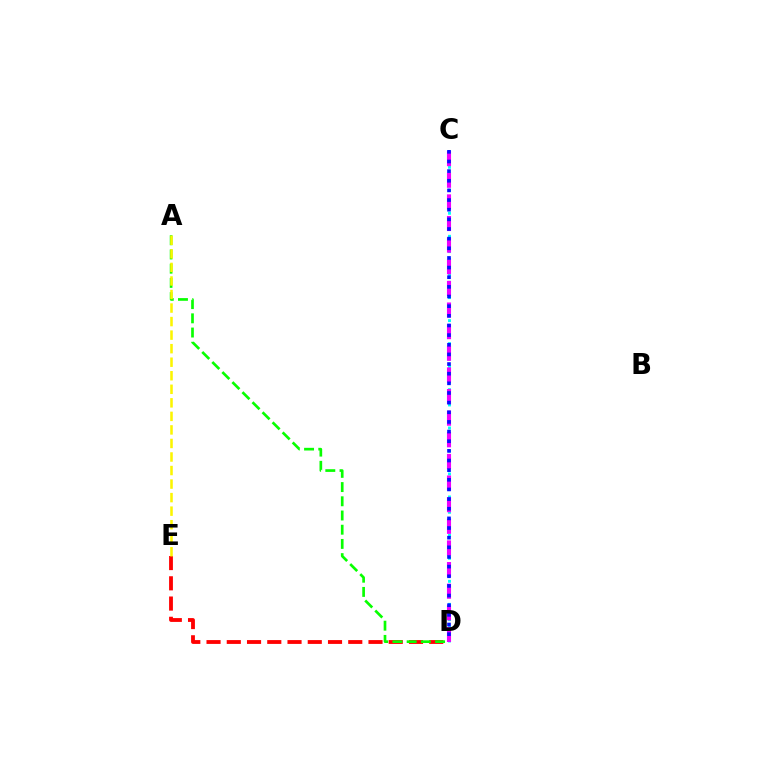{('C', 'D'): [{'color': '#00fff6', 'line_style': 'dotted', 'thickness': 2.08}, {'color': '#ee00ff', 'line_style': 'dashed', 'thickness': 2.94}, {'color': '#0010ff', 'line_style': 'dotted', 'thickness': 2.62}], ('D', 'E'): [{'color': '#ff0000', 'line_style': 'dashed', 'thickness': 2.75}], ('A', 'D'): [{'color': '#08ff00', 'line_style': 'dashed', 'thickness': 1.93}], ('A', 'E'): [{'color': '#fcf500', 'line_style': 'dashed', 'thickness': 1.84}]}